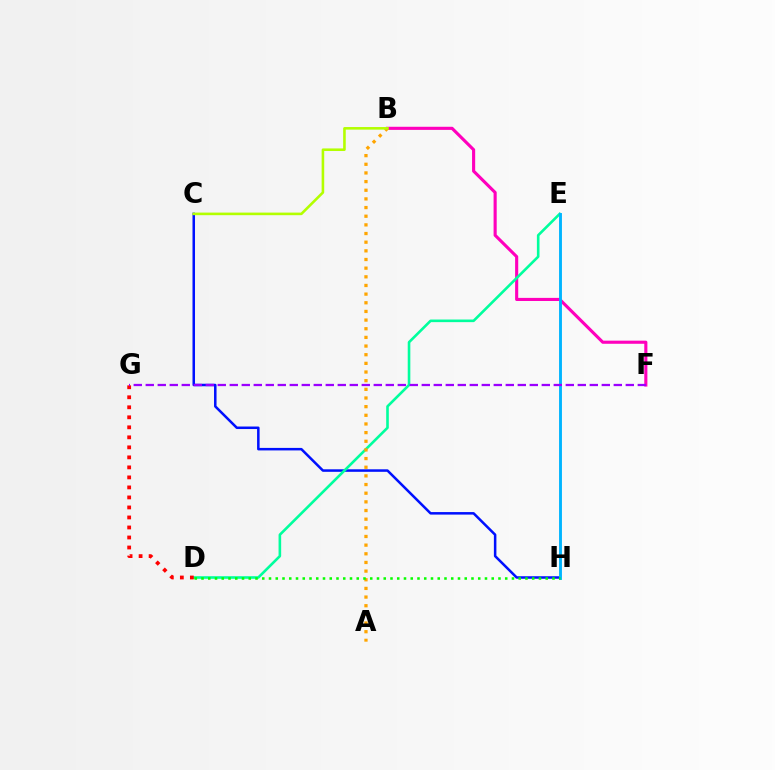{('B', 'F'): [{'color': '#ff00bd', 'line_style': 'solid', 'thickness': 2.24}], ('C', 'H'): [{'color': '#0010ff', 'line_style': 'solid', 'thickness': 1.81}], ('D', 'E'): [{'color': '#00ff9d', 'line_style': 'solid', 'thickness': 1.88}], ('A', 'B'): [{'color': '#ffa500', 'line_style': 'dotted', 'thickness': 2.35}], ('E', 'H'): [{'color': '#00b5ff', 'line_style': 'solid', 'thickness': 2.08}], ('D', 'H'): [{'color': '#08ff00', 'line_style': 'dotted', 'thickness': 1.83}], ('D', 'G'): [{'color': '#ff0000', 'line_style': 'dotted', 'thickness': 2.72}], ('F', 'G'): [{'color': '#9b00ff', 'line_style': 'dashed', 'thickness': 1.63}], ('B', 'C'): [{'color': '#b3ff00', 'line_style': 'solid', 'thickness': 1.86}]}